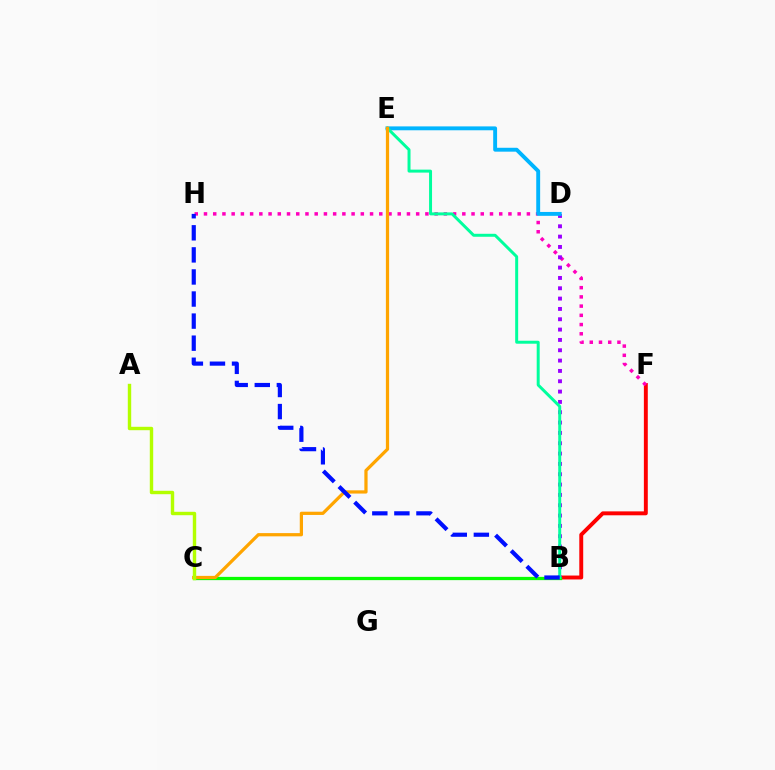{('B', 'F'): [{'color': '#ff0000', 'line_style': 'solid', 'thickness': 2.82}], ('F', 'H'): [{'color': '#ff00bd', 'line_style': 'dotted', 'thickness': 2.51}], ('B', 'D'): [{'color': '#9b00ff', 'line_style': 'dotted', 'thickness': 2.81}], ('B', 'C'): [{'color': '#08ff00', 'line_style': 'solid', 'thickness': 2.34}], ('D', 'E'): [{'color': '#00b5ff', 'line_style': 'solid', 'thickness': 2.8}], ('B', 'E'): [{'color': '#00ff9d', 'line_style': 'solid', 'thickness': 2.14}], ('C', 'E'): [{'color': '#ffa500', 'line_style': 'solid', 'thickness': 2.33}], ('B', 'H'): [{'color': '#0010ff', 'line_style': 'dashed', 'thickness': 3.0}], ('A', 'C'): [{'color': '#b3ff00', 'line_style': 'solid', 'thickness': 2.46}]}